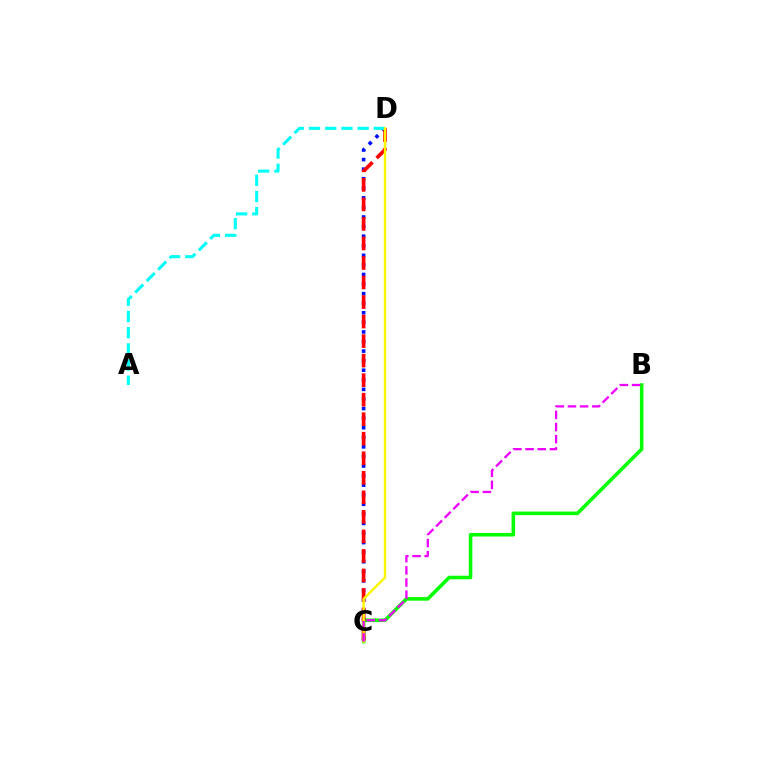{('C', 'D'): [{'color': '#0010ff', 'line_style': 'dotted', 'thickness': 2.6}, {'color': '#ff0000', 'line_style': 'dashed', 'thickness': 2.65}, {'color': '#fcf500', 'line_style': 'solid', 'thickness': 1.73}], ('B', 'C'): [{'color': '#08ff00', 'line_style': 'solid', 'thickness': 2.57}, {'color': '#ee00ff', 'line_style': 'dashed', 'thickness': 1.65}], ('A', 'D'): [{'color': '#00fff6', 'line_style': 'dashed', 'thickness': 2.2}]}